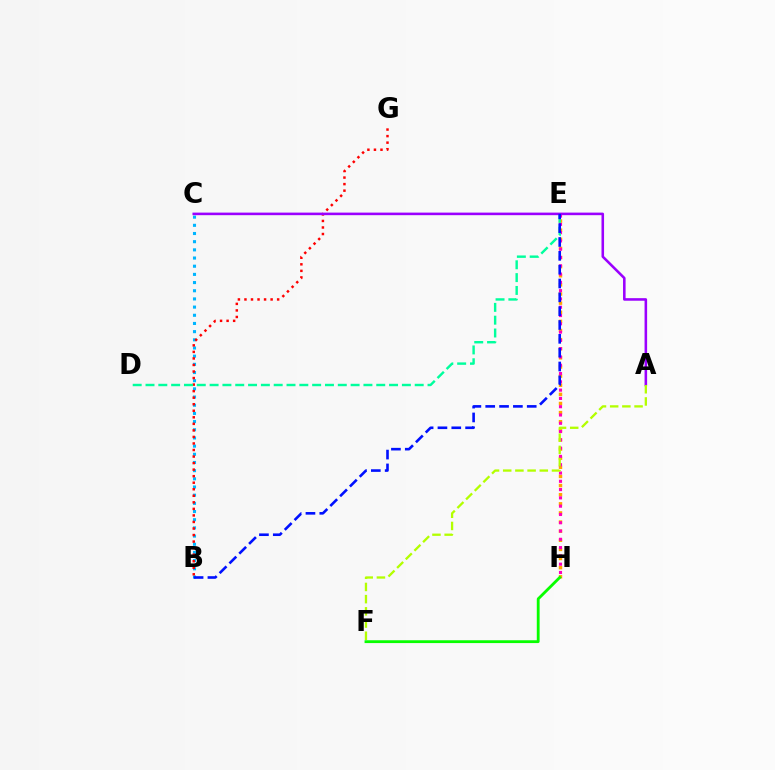{('E', 'H'): [{'color': '#ffa500', 'line_style': 'dotted', 'thickness': 2.48}, {'color': '#ff00bd', 'line_style': 'dotted', 'thickness': 2.25}], ('B', 'C'): [{'color': '#00b5ff', 'line_style': 'dotted', 'thickness': 2.22}], ('F', 'H'): [{'color': '#08ff00', 'line_style': 'solid', 'thickness': 2.03}], ('B', 'G'): [{'color': '#ff0000', 'line_style': 'dotted', 'thickness': 1.78}], ('D', 'E'): [{'color': '#00ff9d', 'line_style': 'dashed', 'thickness': 1.74}], ('A', 'C'): [{'color': '#9b00ff', 'line_style': 'solid', 'thickness': 1.85}], ('A', 'F'): [{'color': '#b3ff00', 'line_style': 'dashed', 'thickness': 1.66}], ('B', 'E'): [{'color': '#0010ff', 'line_style': 'dashed', 'thickness': 1.88}]}